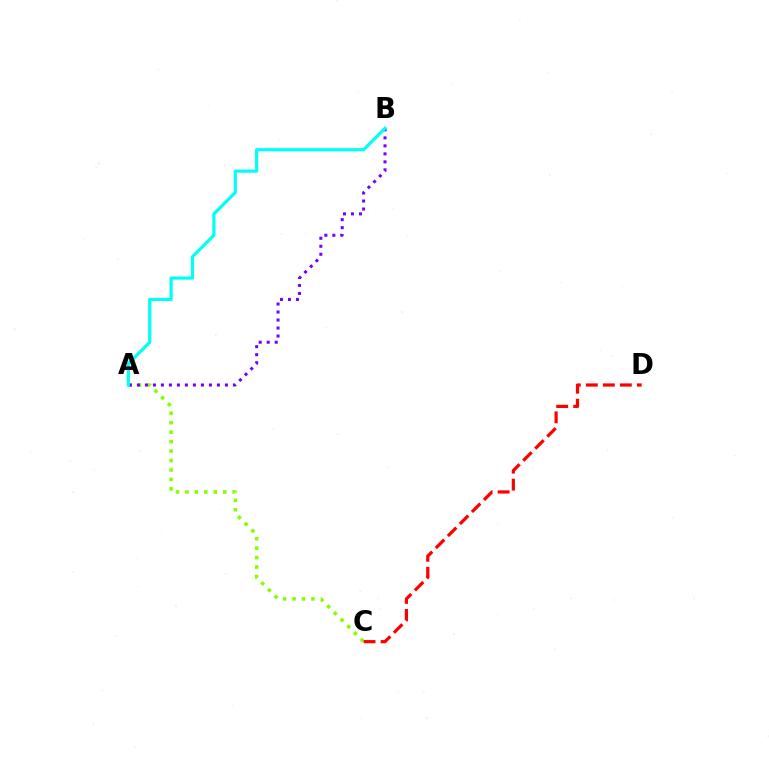{('A', 'C'): [{'color': '#84ff00', 'line_style': 'dotted', 'thickness': 2.57}], ('A', 'B'): [{'color': '#7200ff', 'line_style': 'dotted', 'thickness': 2.17}, {'color': '#00fff6', 'line_style': 'solid', 'thickness': 2.3}], ('C', 'D'): [{'color': '#ff0000', 'line_style': 'dashed', 'thickness': 2.31}]}